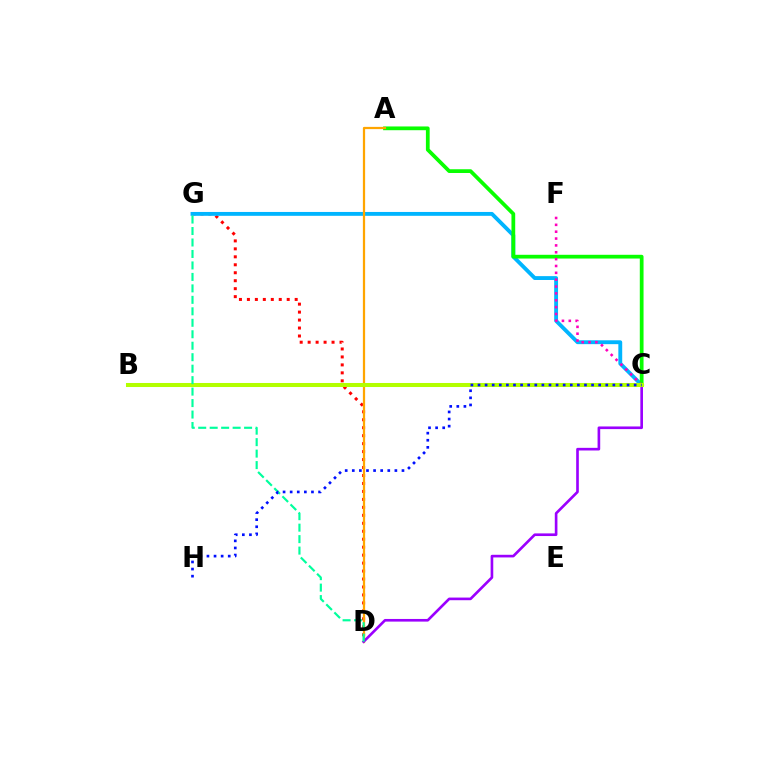{('D', 'G'): [{'color': '#ff0000', 'line_style': 'dotted', 'thickness': 2.16}, {'color': '#00ff9d', 'line_style': 'dashed', 'thickness': 1.56}], ('C', 'G'): [{'color': '#00b5ff', 'line_style': 'solid', 'thickness': 2.78}], ('A', 'C'): [{'color': '#08ff00', 'line_style': 'solid', 'thickness': 2.7}], ('C', 'F'): [{'color': '#ff00bd', 'line_style': 'dotted', 'thickness': 1.86}], ('A', 'D'): [{'color': '#ffa500', 'line_style': 'solid', 'thickness': 1.61}], ('C', 'D'): [{'color': '#9b00ff', 'line_style': 'solid', 'thickness': 1.9}], ('B', 'C'): [{'color': '#b3ff00', 'line_style': 'solid', 'thickness': 2.9}], ('C', 'H'): [{'color': '#0010ff', 'line_style': 'dotted', 'thickness': 1.93}]}